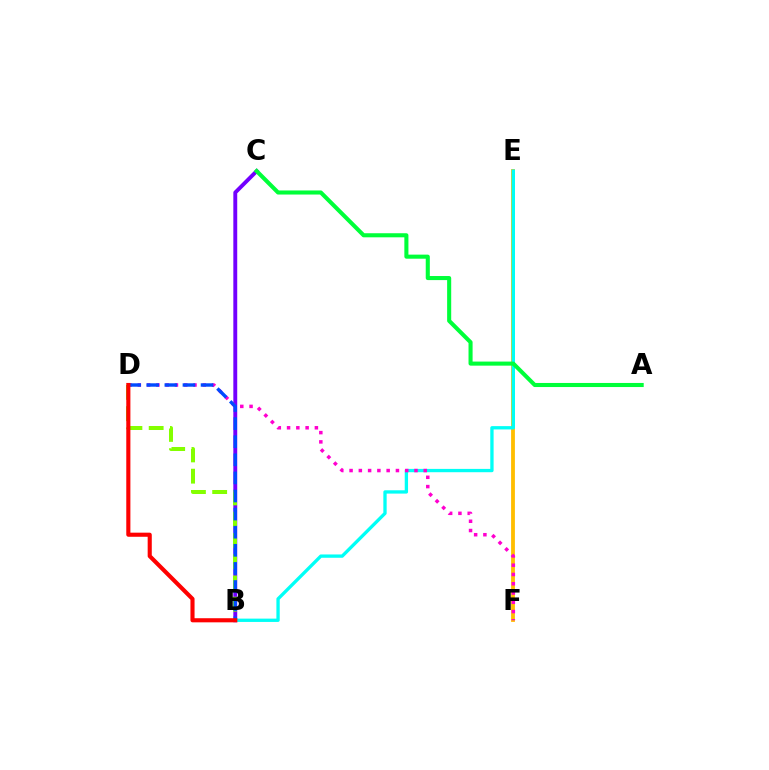{('E', 'F'): [{'color': '#ffbd00', 'line_style': 'solid', 'thickness': 2.75}], ('B', 'C'): [{'color': '#7200ff', 'line_style': 'solid', 'thickness': 2.8}], ('B', 'E'): [{'color': '#00fff6', 'line_style': 'solid', 'thickness': 2.39}], ('D', 'F'): [{'color': '#ff00cf', 'line_style': 'dotted', 'thickness': 2.52}], ('A', 'C'): [{'color': '#00ff39', 'line_style': 'solid', 'thickness': 2.93}], ('B', 'D'): [{'color': '#84ff00', 'line_style': 'dashed', 'thickness': 2.89}, {'color': '#004bff', 'line_style': 'dashed', 'thickness': 2.46}, {'color': '#ff0000', 'line_style': 'solid', 'thickness': 2.96}]}